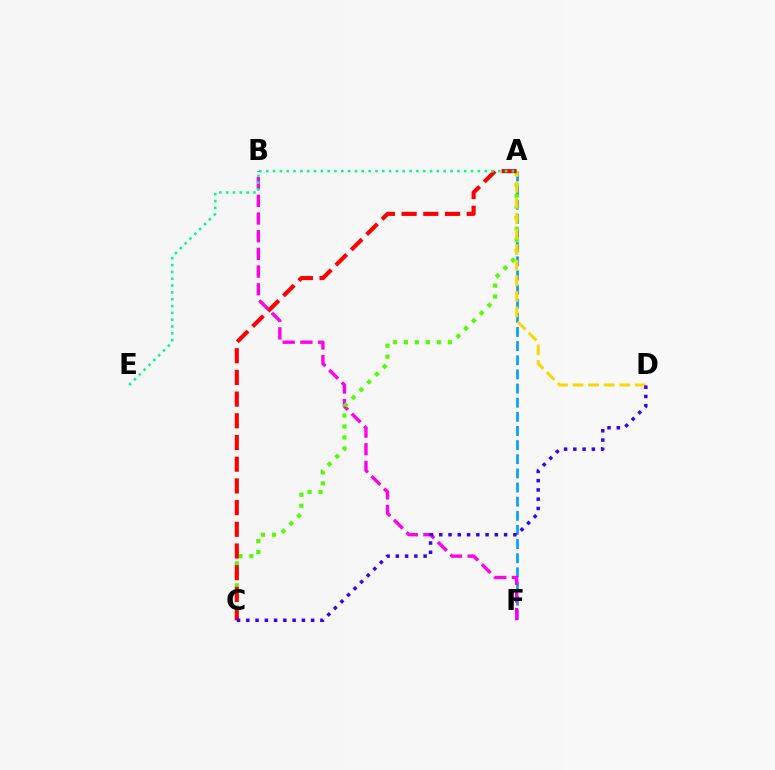{('A', 'F'): [{'color': '#009eff', 'line_style': 'dashed', 'thickness': 1.92}], ('B', 'F'): [{'color': '#ff00ed', 'line_style': 'dashed', 'thickness': 2.4}], ('A', 'C'): [{'color': '#4fff00', 'line_style': 'dotted', 'thickness': 2.98}, {'color': '#ff0000', 'line_style': 'dashed', 'thickness': 2.95}], ('A', 'D'): [{'color': '#ffd500', 'line_style': 'dashed', 'thickness': 2.12}], ('C', 'D'): [{'color': '#3700ff', 'line_style': 'dotted', 'thickness': 2.52}], ('A', 'E'): [{'color': '#00ff86', 'line_style': 'dotted', 'thickness': 1.85}]}